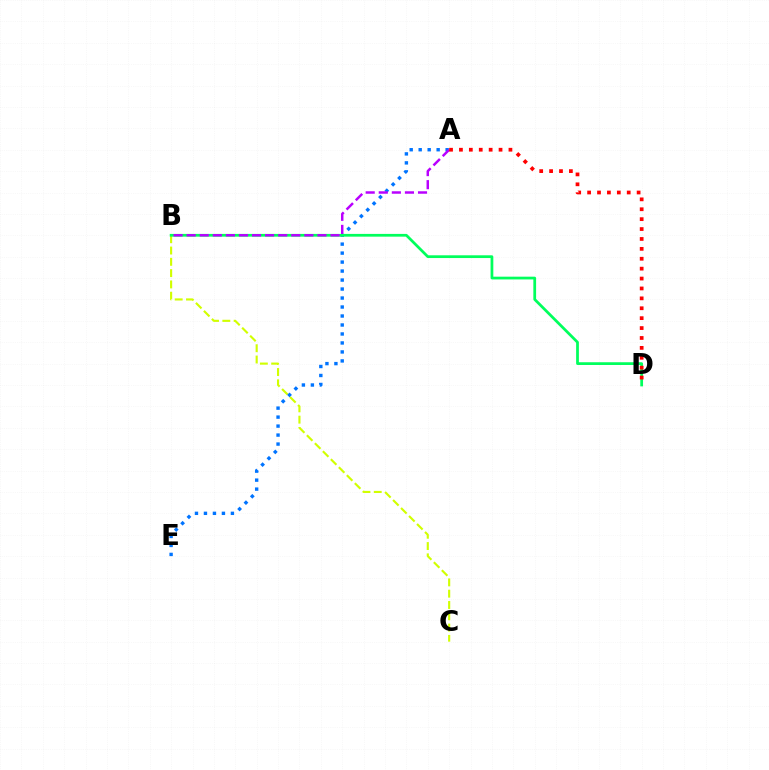{('B', 'C'): [{'color': '#d1ff00', 'line_style': 'dashed', 'thickness': 1.53}], ('A', 'E'): [{'color': '#0074ff', 'line_style': 'dotted', 'thickness': 2.44}], ('B', 'D'): [{'color': '#00ff5c', 'line_style': 'solid', 'thickness': 1.98}], ('A', 'B'): [{'color': '#b900ff', 'line_style': 'dashed', 'thickness': 1.78}], ('A', 'D'): [{'color': '#ff0000', 'line_style': 'dotted', 'thickness': 2.69}]}